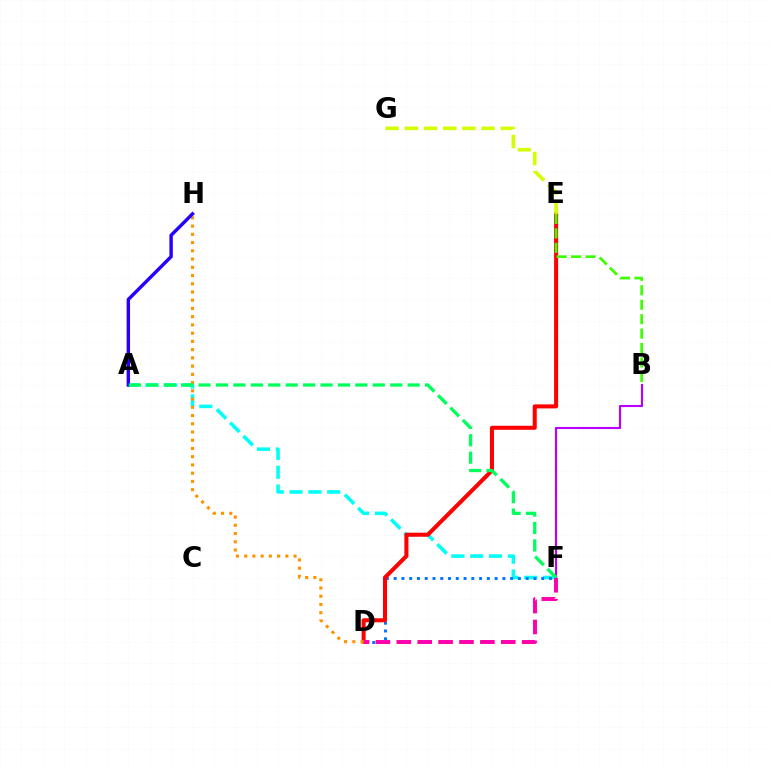{('B', 'F'): [{'color': '#b900ff', 'line_style': 'solid', 'thickness': 1.53}], ('A', 'F'): [{'color': '#00fff6', 'line_style': 'dashed', 'thickness': 2.56}, {'color': '#00ff5c', 'line_style': 'dashed', 'thickness': 2.37}], ('D', 'F'): [{'color': '#0074ff', 'line_style': 'dotted', 'thickness': 2.11}, {'color': '#ff00ac', 'line_style': 'dashed', 'thickness': 2.84}], ('D', 'E'): [{'color': '#ff0000', 'line_style': 'solid', 'thickness': 2.91}], ('B', 'E'): [{'color': '#3dff00', 'line_style': 'dashed', 'thickness': 1.96}], ('D', 'H'): [{'color': '#ff9400', 'line_style': 'dotted', 'thickness': 2.24}], ('E', 'G'): [{'color': '#d1ff00', 'line_style': 'dashed', 'thickness': 2.61}], ('A', 'H'): [{'color': '#2500ff', 'line_style': 'solid', 'thickness': 2.46}]}